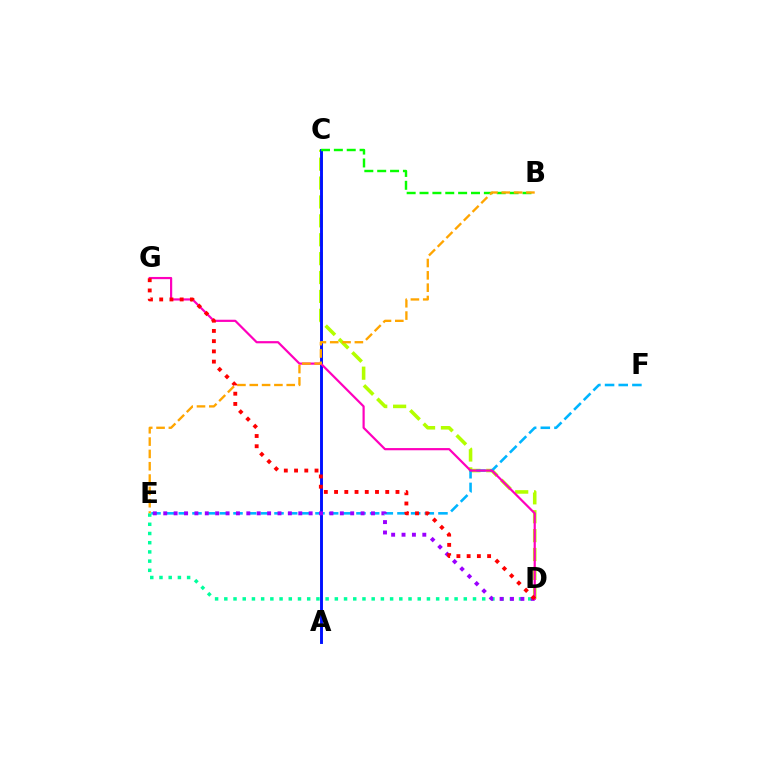{('C', 'D'): [{'color': '#b3ff00', 'line_style': 'dashed', 'thickness': 2.57}], ('A', 'C'): [{'color': '#0010ff', 'line_style': 'solid', 'thickness': 2.1}], ('B', 'C'): [{'color': '#08ff00', 'line_style': 'dashed', 'thickness': 1.75}], ('E', 'F'): [{'color': '#00b5ff', 'line_style': 'dashed', 'thickness': 1.86}], ('D', 'E'): [{'color': '#00ff9d', 'line_style': 'dotted', 'thickness': 2.5}, {'color': '#9b00ff', 'line_style': 'dotted', 'thickness': 2.82}], ('D', 'G'): [{'color': '#ff00bd', 'line_style': 'solid', 'thickness': 1.58}, {'color': '#ff0000', 'line_style': 'dotted', 'thickness': 2.78}], ('B', 'E'): [{'color': '#ffa500', 'line_style': 'dashed', 'thickness': 1.67}]}